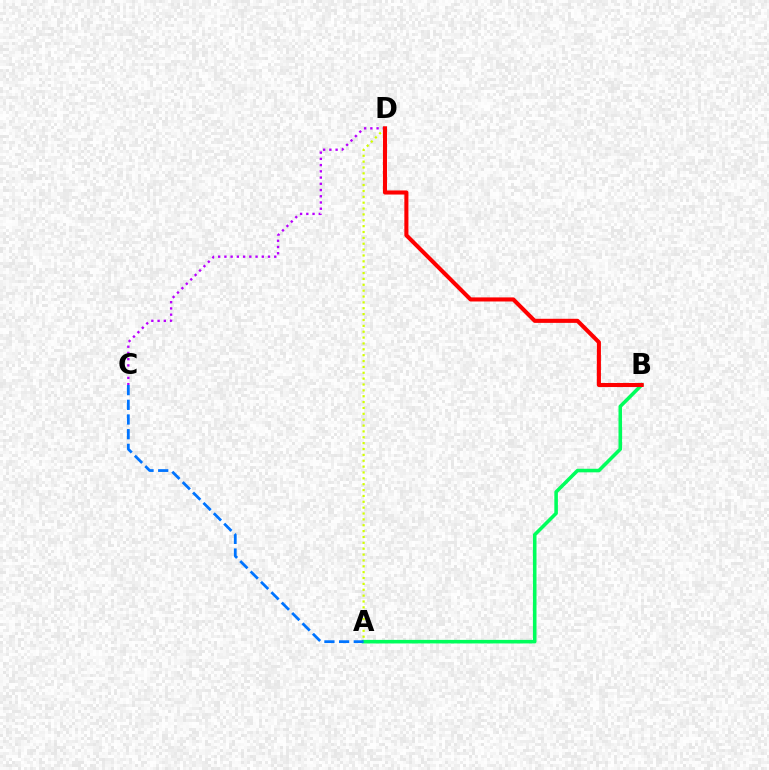{('C', 'D'): [{'color': '#b900ff', 'line_style': 'dotted', 'thickness': 1.69}], ('A', 'D'): [{'color': '#d1ff00', 'line_style': 'dotted', 'thickness': 1.59}], ('A', 'B'): [{'color': '#00ff5c', 'line_style': 'solid', 'thickness': 2.56}], ('A', 'C'): [{'color': '#0074ff', 'line_style': 'dashed', 'thickness': 1.99}], ('B', 'D'): [{'color': '#ff0000', 'line_style': 'solid', 'thickness': 2.94}]}